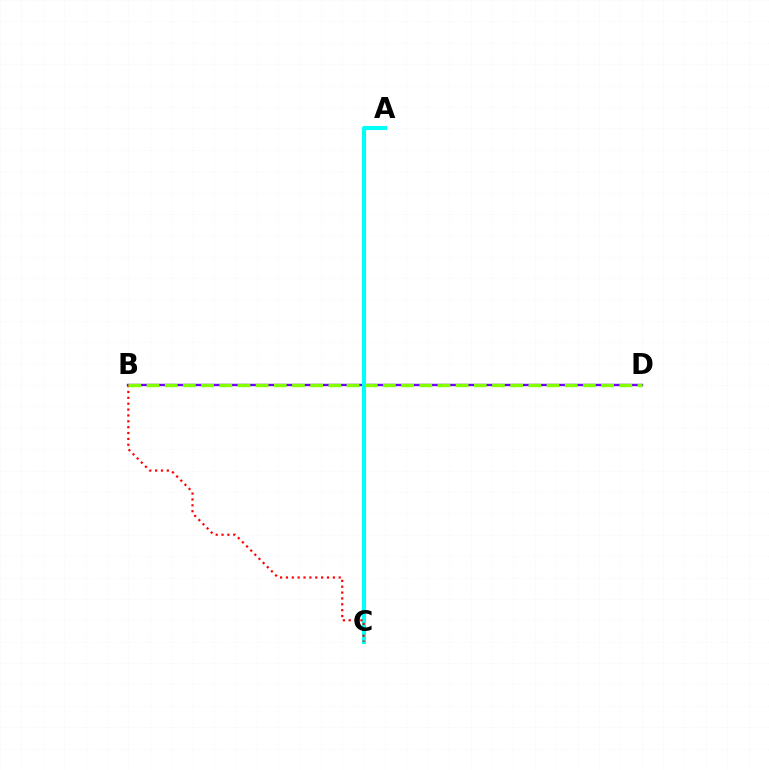{('B', 'D'): [{'color': '#7200ff', 'line_style': 'solid', 'thickness': 1.73}, {'color': '#84ff00', 'line_style': 'dashed', 'thickness': 2.47}], ('A', 'C'): [{'color': '#00fff6', 'line_style': 'solid', 'thickness': 2.94}], ('B', 'C'): [{'color': '#ff0000', 'line_style': 'dotted', 'thickness': 1.59}]}